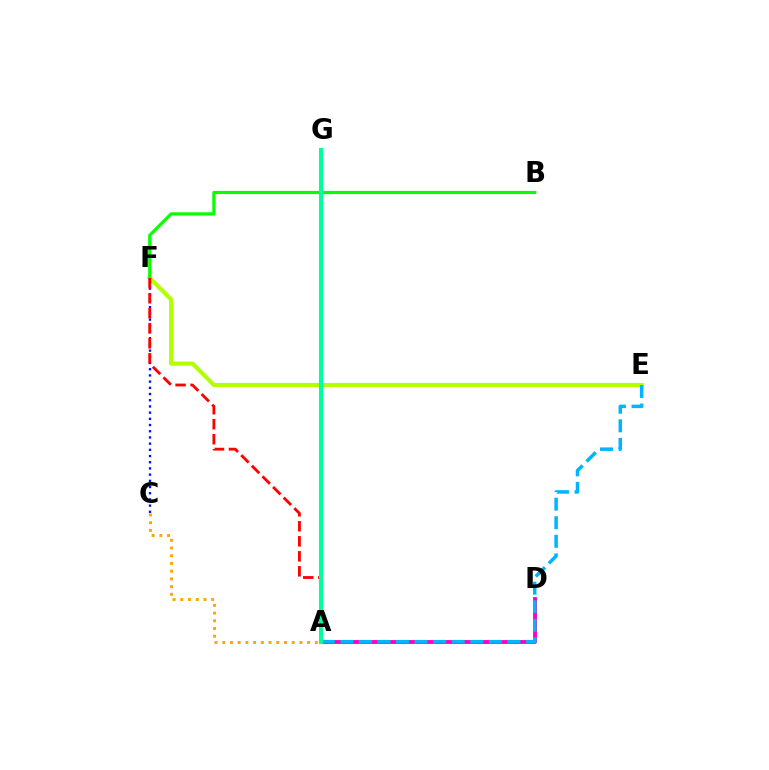{('E', 'F'): [{'color': '#b3ff00', 'line_style': 'solid', 'thickness': 2.99}], ('C', 'F'): [{'color': '#0010ff', 'line_style': 'dotted', 'thickness': 1.68}], ('A', 'D'): [{'color': '#ff00bd', 'line_style': 'solid', 'thickness': 2.78}], ('A', 'E'): [{'color': '#00b5ff', 'line_style': 'dashed', 'thickness': 2.52}], ('A', 'G'): [{'color': '#9b00ff', 'line_style': 'dotted', 'thickness': 2.84}, {'color': '#00ff9d', 'line_style': 'solid', 'thickness': 2.93}], ('B', 'F'): [{'color': '#08ff00', 'line_style': 'solid', 'thickness': 2.3}], ('A', 'C'): [{'color': '#ffa500', 'line_style': 'dotted', 'thickness': 2.1}], ('A', 'F'): [{'color': '#ff0000', 'line_style': 'dashed', 'thickness': 2.04}]}